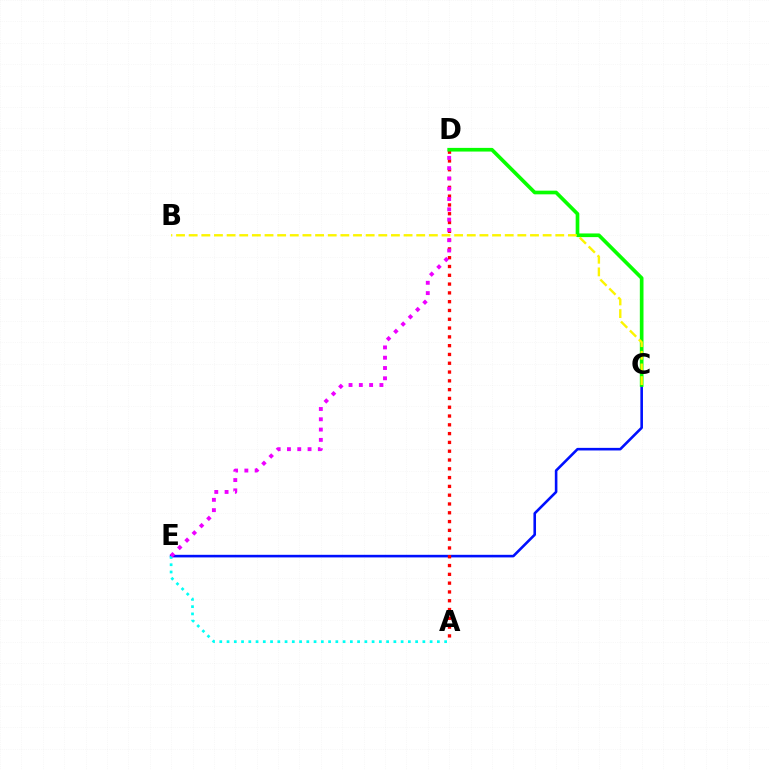{('C', 'E'): [{'color': '#0010ff', 'line_style': 'solid', 'thickness': 1.87}], ('A', 'D'): [{'color': '#ff0000', 'line_style': 'dotted', 'thickness': 2.39}], ('C', 'D'): [{'color': '#08ff00', 'line_style': 'solid', 'thickness': 2.64}], ('A', 'E'): [{'color': '#00fff6', 'line_style': 'dotted', 'thickness': 1.97}], ('B', 'C'): [{'color': '#fcf500', 'line_style': 'dashed', 'thickness': 1.72}], ('D', 'E'): [{'color': '#ee00ff', 'line_style': 'dotted', 'thickness': 2.8}]}